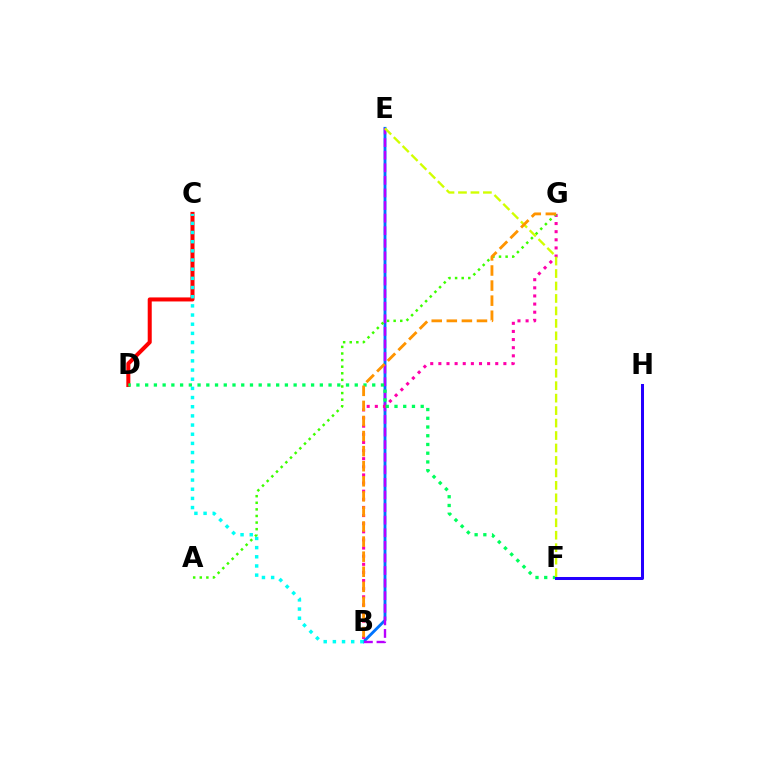{('C', 'D'): [{'color': '#ff0000', 'line_style': 'solid', 'thickness': 2.9}], ('B', 'E'): [{'color': '#0074ff', 'line_style': 'solid', 'thickness': 2.06}, {'color': '#b900ff', 'line_style': 'dashed', 'thickness': 1.71}], ('B', 'G'): [{'color': '#ff00ac', 'line_style': 'dotted', 'thickness': 2.21}, {'color': '#ff9400', 'line_style': 'dashed', 'thickness': 2.05}], ('D', 'F'): [{'color': '#00ff5c', 'line_style': 'dotted', 'thickness': 2.37}], ('B', 'C'): [{'color': '#00fff6', 'line_style': 'dotted', 'thickness': 2.49}], ('F', 'H'): [{'color': '#2500ff', 'line_style': 'solid', 'thickness': 2.17}], ('E', 'F'): [{'color': '#d1ff00', 'line_style': 'dashed', 'thickness': 1.69}], ('A', 'G'): [{'color': '#3dff00', 'line_style': 'dotted', 'thickness': 1.79}]}